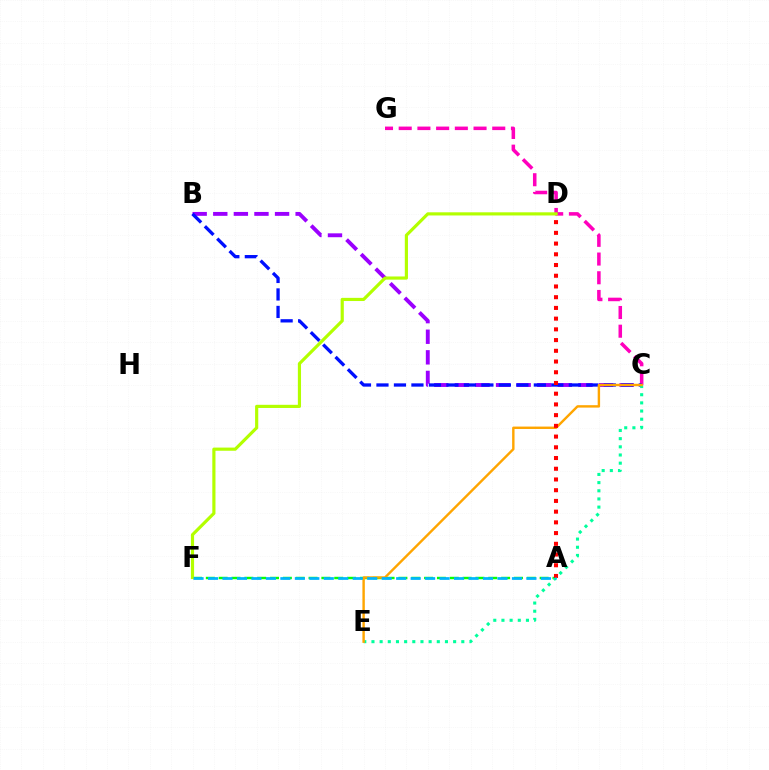{('B', 'C'): [{'color': '#9b00ff', 'line_style': 'dashed', 'thickness': 2.8}, {'color': '#0010ff', 'line_style': 'dashed', 'thickness': 2.38}], ('A', 'F'): [{'color': '#08ff00', 'line_style': 'dashed', 'thickness': 1.74}, {'color': '#00b5ff', 'line_style': 'dashed', 'thickness': 1.97}], ('C', 'G'): [{'color': '#ff00bd', 'line_style': 'dashed', 'thickness': 2.54}], ('C', 'E'): [{'color': '#00ff9d', 'line_style': 'dotted', 'thickness': 2.22}, {'color': '#ffa500', 'line_style': 'solid', 'thickness': 1.74}], ('D', 'F'): [{'color': '#b3ff00', 'line_style': 'solid', 'thickness': 2.28}], ('A', 'D'): [{'color': '#ff0000', 'line_style': 'dotted', 'thickness': 2.91}]}